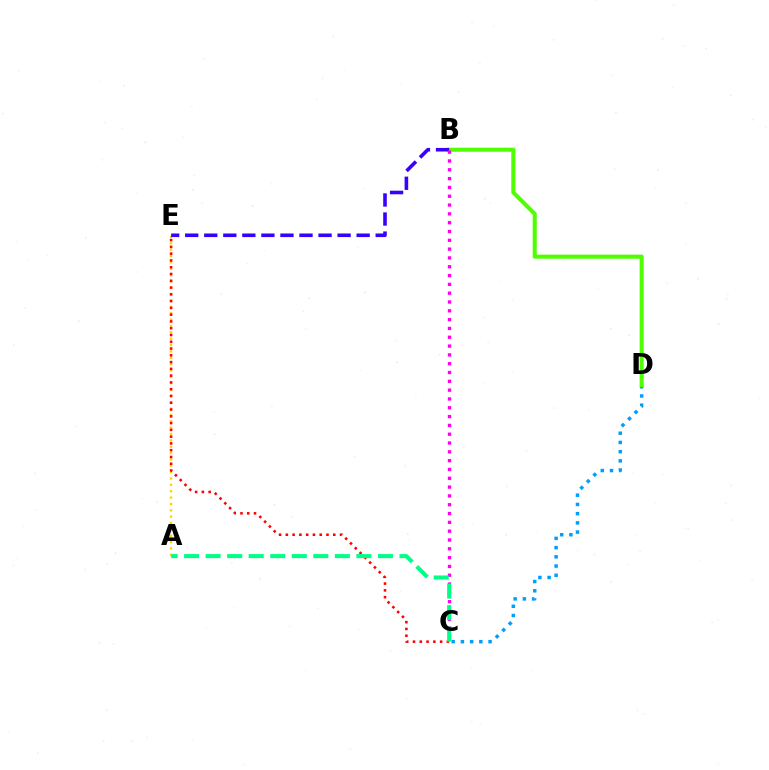{('C', 'D'): [{'color': '#009eff', 'line_style': 'dotted', 'thickness': 2.51}], ('B', 'D'): [{'color': '#4fff00', 'line_style': 'solid', 'thickness': 2.92}], ('A', 'E'): [{'color': '#ffd500', 'line_style': 'dotted', 'thickness': 1.73}], ('B', 'E'): [{'color': '#3700ff', 'line_style': 'dashed', 'thickness': 2.59}], ('C', 'E'): [{'color': '#ff0000', 'line_style': 'dotted', 'thickness': 1.84}], ('B', 'C'): [{'color': '#ff00ed', 'line_style': 'dotted', 'thickness': 2.39}], ('A', 'C'): [{'color': '#00ff86', 'line_style': 'dashed', 'thickness': 2.93}]}